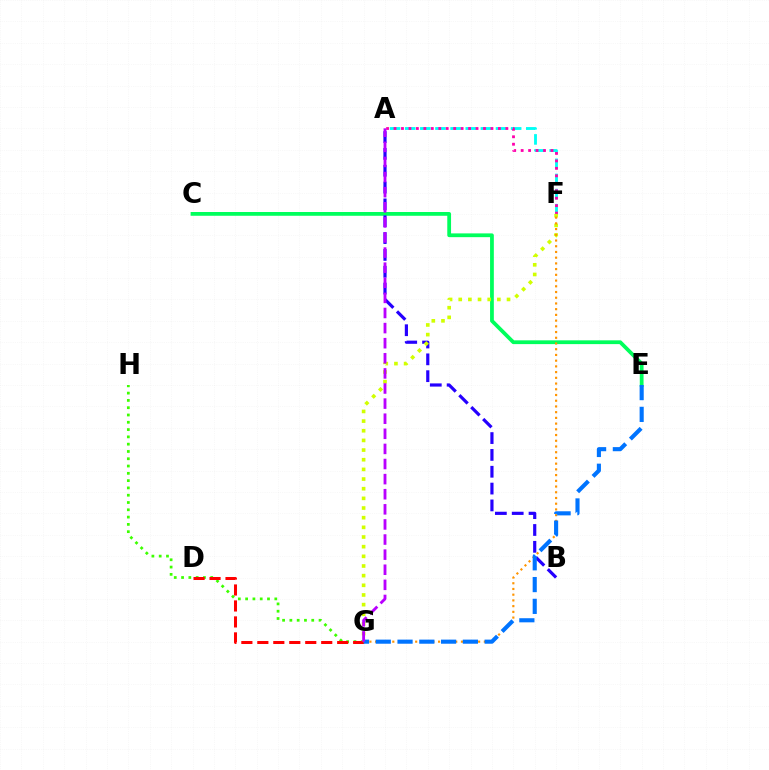{('G', 'H'): [{'color': '#3dff00', 'line_style': 'dotted', 'thickness': 1.98}], ('A', 'F'): [{'color': '#00fff6', 'line_style': 'dashed', 'thickness': 2.06}, {'color': '#ff00ac', 'line_style': 'dotted', 'thickness': 2.03}], ('C', 'E'): [{'color': '#00ff5c', 'line_style': 'solid', 'thickness': 2.72}], ('D', 'G'): [{'color': '#ff0000', 'line_style': 'dashed', 'thickness': 2.17}], ('A', 'B'): [{'color': '#2500ff', 'line_style': 'dashed', 'thickness': 2.29}], ('F', 'G'): [{'color': '#d1ff00', 'line_style': 'dotted', 'thickness': 2.62}, {'color': '#ff9400', 'line_style': 'dotted', 'thickness': 1.55}], ('E', 'G'): [{'color': '#0074ff', 'line_style': 'dashed', 'thickness': 2.96}], ('A', 'G'): [{'color': '#b900ff', 'line_style': 'dashed', 'thickness': 2.05}]}